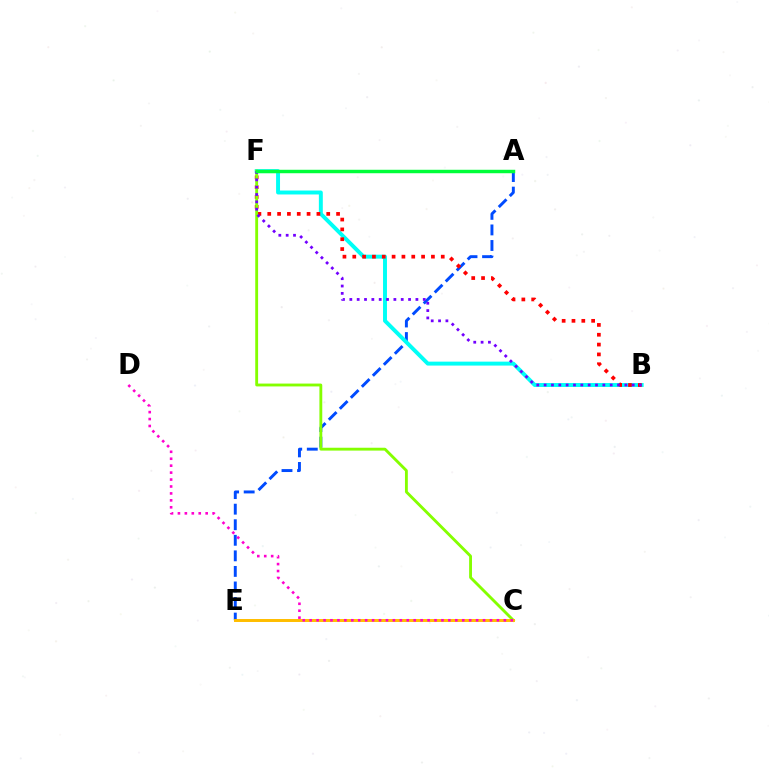{('A', 'E'): [{'color': '#004bff', 'line_style': 'dashed', 'thickness': 2.11}], ('B', 'F'): [{'color': '#00fff6', 'line_style': 'solid', 'thickness': 2.83}, {'color': '#ff0000', 'line_style': 'dotted', 'thickness': 2.67}, {'color': '#7200ff', 'line_style': 'dotted', 'thickness': 1.99}], ('C', 'F'): [{'color': '#84ff00', 'line_style': 'solid', 'thickness': 2.06}], ('A', 'F'): [{'color': '#00ff39', 'line_style': 'solid', 'thickness': 2.48}], ('C', 'E'): [{'color': '#ffbd00', 'line_style': 'solid', 'thickness': 2.14}], ('C', 'D'): [{'color': '#ff00cf', 'line_style': 'dotted', 'thickness': 1.88}]}